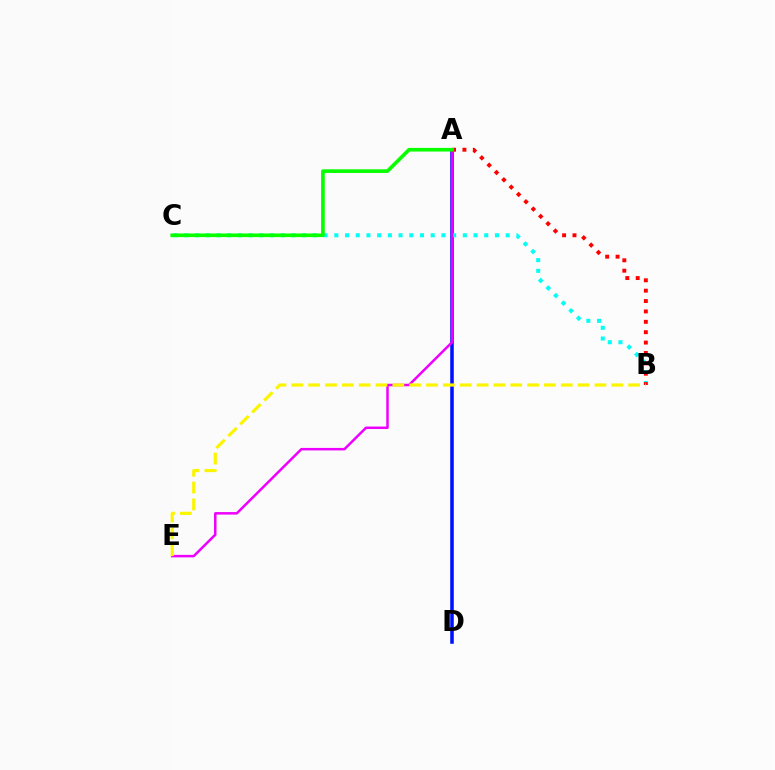{('A', 'D'): [{'color': '#0010ff', 'line_style': 'solid', 'thickness': 2.56}], ('B', 'C'): [{'color': '#00fff6', 'line_style': 'dotted', 'thickness': 2.91}], ('A', 'E'): [{'color': '#ee00ff', 'line_style': 'solid', 'thickness': 1.8}], ('A', 'B'): [{'color': '#ff0000', 'line_style': 'dotted', 'thickness': 2.82}], ('B', 'E'): [{'color': '#fcf500', 'line_style': 'dashed', 'thickness': 2.29}], ('A', 'C'): [{'color': '#08ff00', 'line_style': 'solid', 'thickness': 2.63}]}